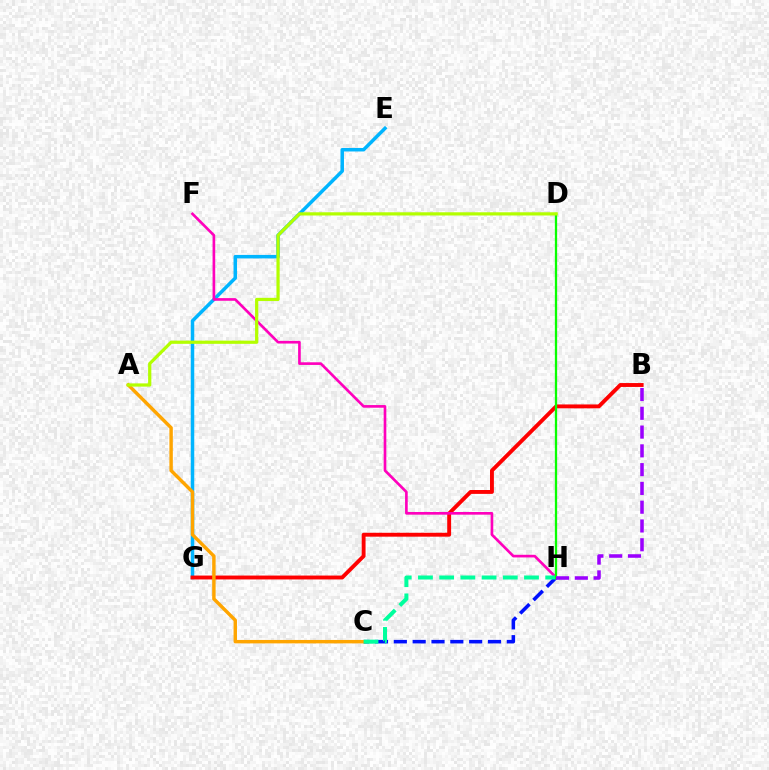{('E', 'G'): [{'color': '#00b5ff', 'line_style': 'solid', 'thickness': 2.52}], ('C', 'H'): [{'color': '#0010ff', 'line_style': 'dashed', 'thickness': 2.56}, {'color': '#00ff9d', 'line_style': 'dashed', 'thickness': 2.88}], ('B', 'G'): [{'color': '#ff0000', 'line_style': 'solid', 'thickness': 2.8}], ('F', 'H'): [{'color': '#ff00bd', 'line_style': 'solid', 'thickness': 1.91}], ('A', 'C'): [{'color': '#ffa500', 'line_style': 'solid', 'thickness': 2.46}], ('D', 'H'): [{'color': '#08ff00', 'line_style': 'solid', 'thickness': 1.65}], ('A', 'D'): [{'color': '#b3ff00', 'line_style': 'solid', 'thickness': 2.32}], ('B', 'H'): [{'color': '#9b00ff', 'line_style': 'dashed', 'thickness': 2.55}]}